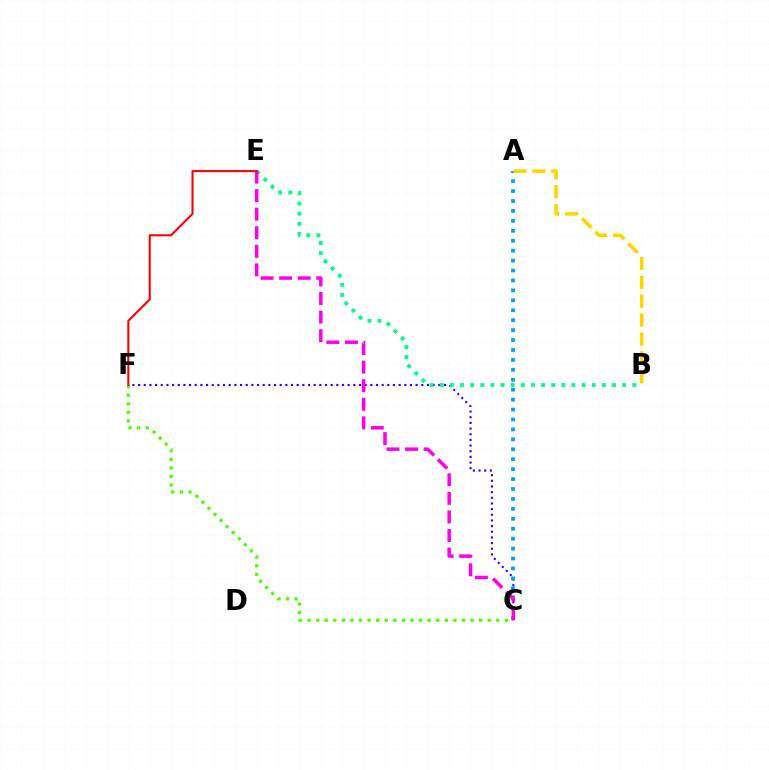{('C', 'F'): [{'color': '#3700ff', 'line_style': 'dotted', 'thickness': 1.54}, {'color': '#4fff00', 'line_style': 'dotted', 'thickness': 2.33}], ('A', 'C'): [{'color': '#009eff', 'line_style': 'dotted', 'thickness': 2.7}], ('B', 'E'): [{'color': '#00ff86', 'line_style': 'dotted', 'thickness': 2.75}], ('C', 'E'): [{'color': '#ff00ed', 'line_style': 'dashed', 'thickness': 2.52}], ('A', 'B'): [{'color': '#ffd500', 'line_style': 'dashed', 'thickness': 2.57}], ('E', 'F'): [{'color': '#ff0000', 'line_style': 'solid', 'thickness': 1.5}]}